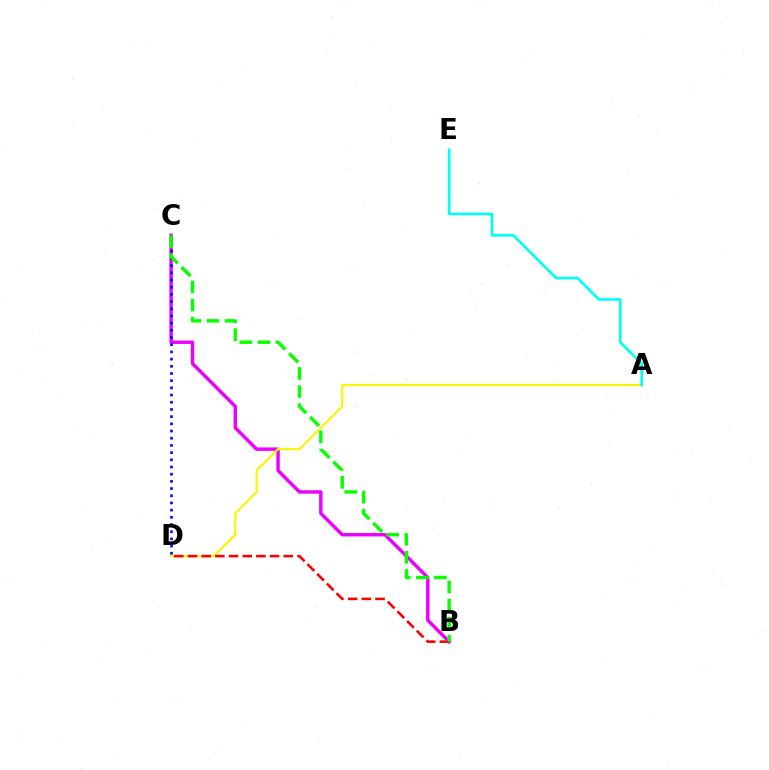{('B', 'C'): [{'color': '#ee00ff', 'line_style': 'solid', 'thickness': 2.46}, {'color': '#08ff00', 'line_style': 'dashed', 'thickness': 2.46}], ('C', 'D'): [{'color': '#0010ff', 'line_style': 'dotted', 'thickness': 1.95}], ('A', 'D'): [{'color': '#fcf500', 'line_style': 'solid', 'thickness': 1.55}], ('A', 'E'): [{'color': '#00fff6', 'line_style': 'solid', 'thickness': 1.93}], ('B', 'D'): [{'color': '#ff0000', 'line_style': 'dashed', 'thickness': 1.86}]}